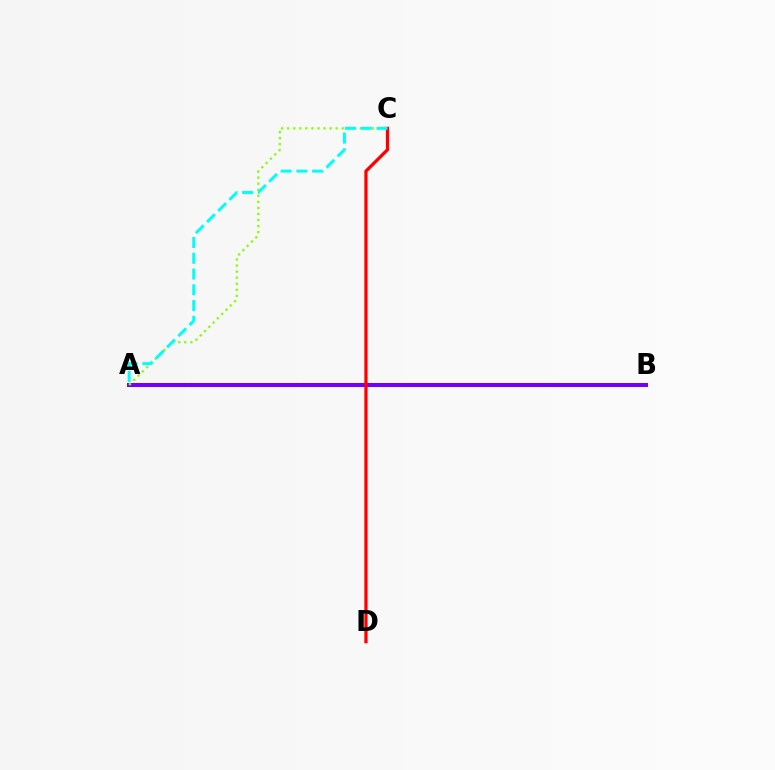{('A', 'B'): [{'color': '#7200ff', 'line_style': 'solid', 'thickness': 2.89}], ('A', 'C'): [{'color': '#84ff00', 'line_style': 'dotted', 'thickness': 1.65}, {'color': '#00fff6', 'line_style': 'dashed', 'thickness': 2.14}], ('C', 'D'): [{'color': '#ff0000', 'line_style': 'solid', 'thickness': 2.34}]}